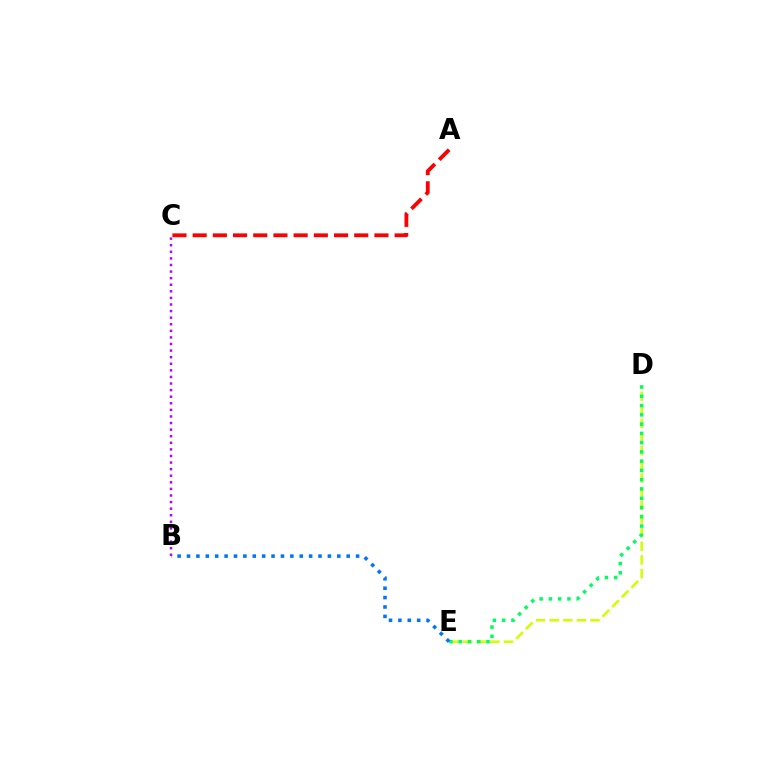{('D', 'E'): [{'color': '#d1ff00', 'line_style': 'dashed', 'thickness': 1.85}, {'color': '#00ff5c', 'line_style': 'dotted', 'thickness': 2.52}], ('B', 'C'): [{'color': '#b900ff', 'line_style': 'dotted', 'thickness': 1.79}], ('A', 'C'): [{'color': '#ff0000', 'line_style': 'dashed', 'thickness': 2.74}], ('B', 'E'): [{'color': '#0074ff', 'line_style': 'dotted', 'thickness': 2.55}]}